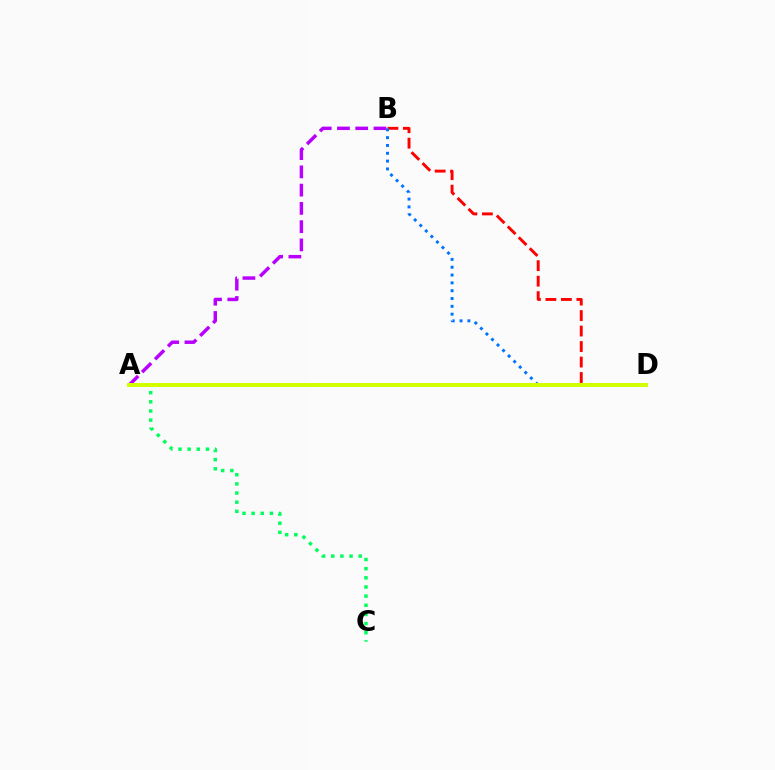{('A', 'C'): [{'color': '#00ff5c', 'line_style': 'dotted', 'thickness': 2.49}], ('B', 'D'): [{'color': '#ff0000', 'line_style': 'dashed', 'thickness': 2.1}, {'color': '#0074ff', 'line_style': 'dotted', 'thickness': 2.13}], ('A', 'B'): [{'color': '#b900ff', 'line_style': 'dashed', 'thickness': 2.48}], ('A', 'D'): [{'color': '#d1ff00', 'line_style': 'solid', 'thickness': 2.89}]}